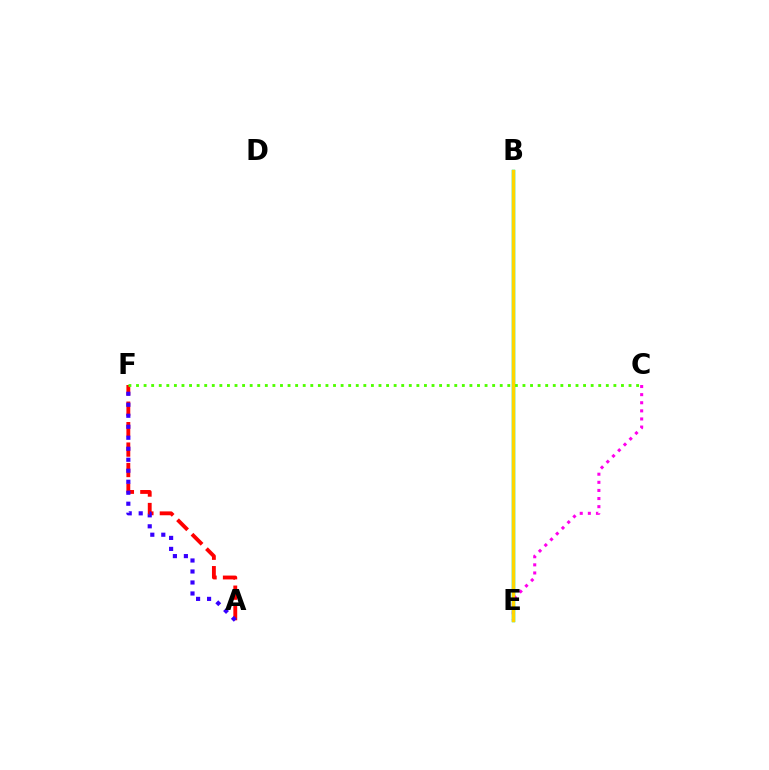{('A', 'F'): [{'color': '#ff0000', 'line_style': 'dashed', 'thickness': 2.78}, {'color': '#3700ff', 'line_style': 'dotted', 'thickness': 2.99}], ('B', 'E'): [{'color': '#00ff86', 'line_style': 'solid', 'thickness': 2.47}, {'color': '#009eff', 'line_style': 'solid', 'thickness': 2.27}, {'color': '#ffd500', 'line_style': 'solid', 'thickness': 2.35}], ('C', 'E'): [{'color': '#ff00ed', 'line_style': 'dotted', 'thickness': 2.2}], ('C', 'F'): [{'color': '#4fff00', 'line_style': 'dotted', 'thickness': 2.06}]}